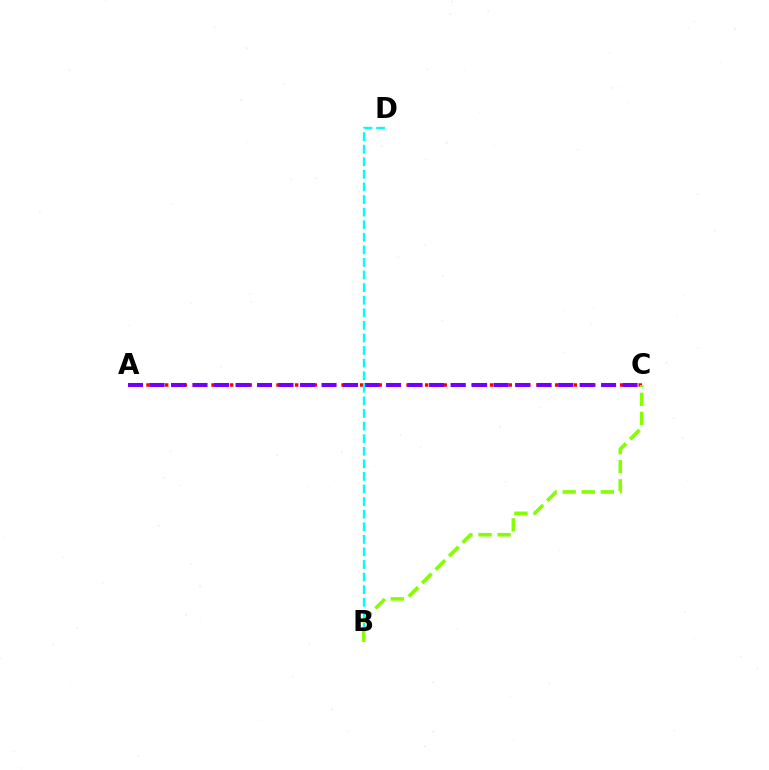{('A', 'C'): [{'color': '#ff0000', 'line_style': 'dotted', 'thickness': 2.52}, {'color': '#7200ff', 'line_style': 'dashed', 'thickness': 2.92}], ('B', 'D'): [{'color': '#00fff6', 'line_style': 'dashed', 'thickness': 1.71}], ('B', 'C'): [{'color': '#84ff00', 'line_style': 'dashed', 'thickness': 2.59}]}